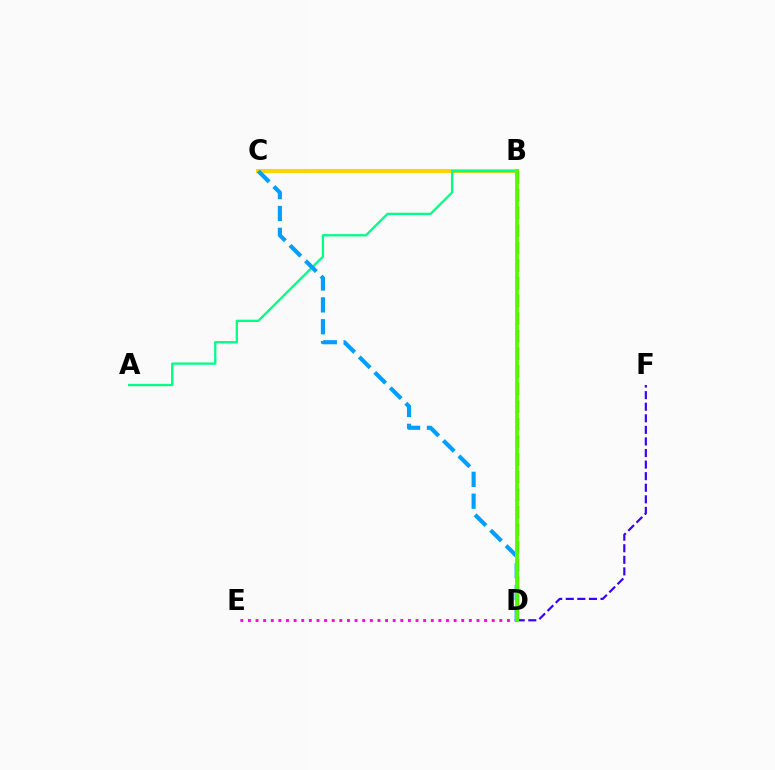{('B', 'C'): [{'color': '#ffd500', 'line_style': 'solid', 'thickness': 2.94}], ('D', 'F'): [{'color': '#3700ff', 'line_style': 'dashed', 'thickness': 1.57}], ('B', 'D'): [{'color': '#ff0000', 'line_style': 'dashed', 'thickness': 2.39}, {'color': '#4fff00', 'line_style': 'solid', 'thickness': 2.72}], ('A', 'B'): [{'color': '#00ff86', 'line_style': 'solid', 'thickness': 1.66}], ('D', 'E'): [{'color': '#ff00ed', 'line_style': 'dotted', 'thickness': 2.07}], ('C', 'D'): [{'color': '#009eff', 'line_style': 'dashed', 'thickness': 2.97}]}